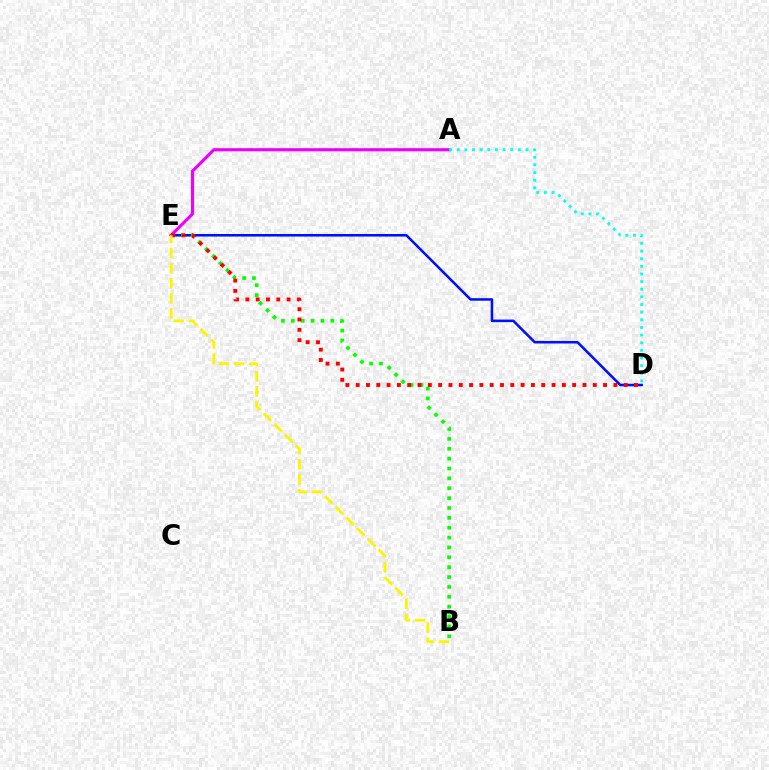{('D', 'E'): [{'color': '#0010ff', 'line_style': 'solid', 'thickness': 1.84}, {'color': '#ff0000', 'line_style': 'dotted', 'thickness': 2.8}], ('B', 'E'): [{'color': '#08ff00', 'line_style': 'dotted', 'thickness': 2.68}, {'color': '#fcf500', 'line_style': 'dashed', 'thickness': 2.05}], ('A', 'E'): [{'color': '#ee00ff', 'line_style': 'solid', 'thickness': 2.24}], ('A', 'D'): [{'color': '#00fff6', 'line_style': 'dotted', 'thickness': 2.08}]}